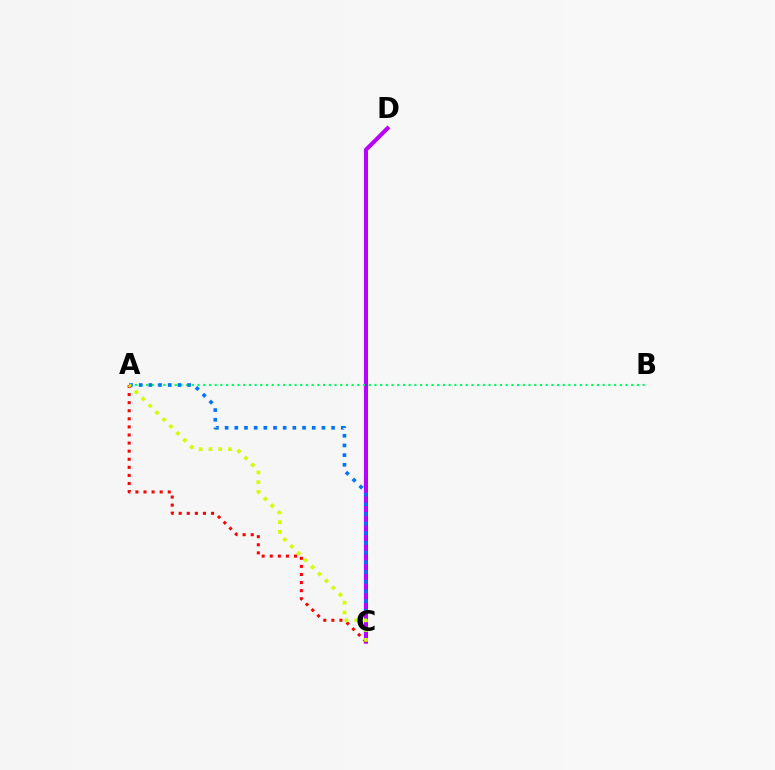{('C', 'D'): [{'color': '#b900ff', 'line_style': 'solid', 'thickness': 2.94}], ('A', 'B'): [{'color': '#00ff5c', 'line_style': 'dotted', 'thickness': 1.55}], ('A', 'C'): [{'color': '#0074ff', 'line_style': 'dotted', 'thickness': 2.63}, {'color': '#ff0000', 'line_style': 'dotted', 'thickness': 2.2}, {'color': '#d1ff00', 'line_style': 'dotted', 'thickness': 2.65}]}